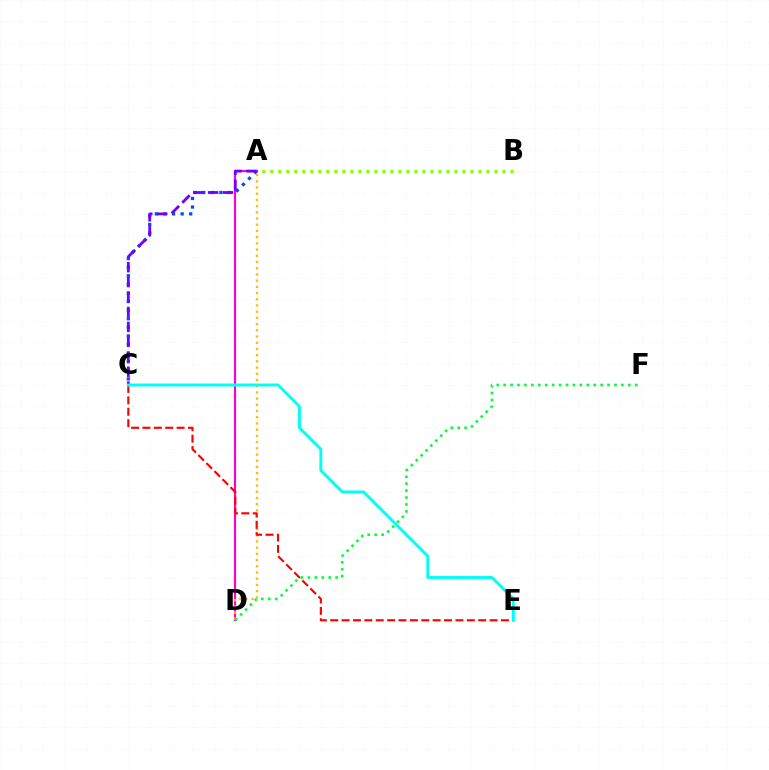{('A', 'B'): [{'color': '#84ff00', 'line_style': 'dotted', 'thickness': 2.18}], ('A', 'D'): [{'color': '#ff00cf', 'line_style': 'solid', 'thickness': 1.55}, {'color': '#ffbd00', 'line_style': 'dotted', 'thickness': 1.69}], ('A', 'C'): [{'color': '#004bff', 'line_style': 'dotted', 'thickness': 2.34}, {'color': '#7200ff', 'line_style': 'dashed', 'thickness': 2.03}], ('D', 'F'): [{'color': '#00ff39', 'line_style': 'dotted', 'thickness': 1.88}], ('C', 'E'): [{'color': '#ff0000', 'line_style': 'dashed', 'thickness': 1.55}, {'color': '#00fff6', 'line_style': 'solid', 'thickness': 2.1}]}